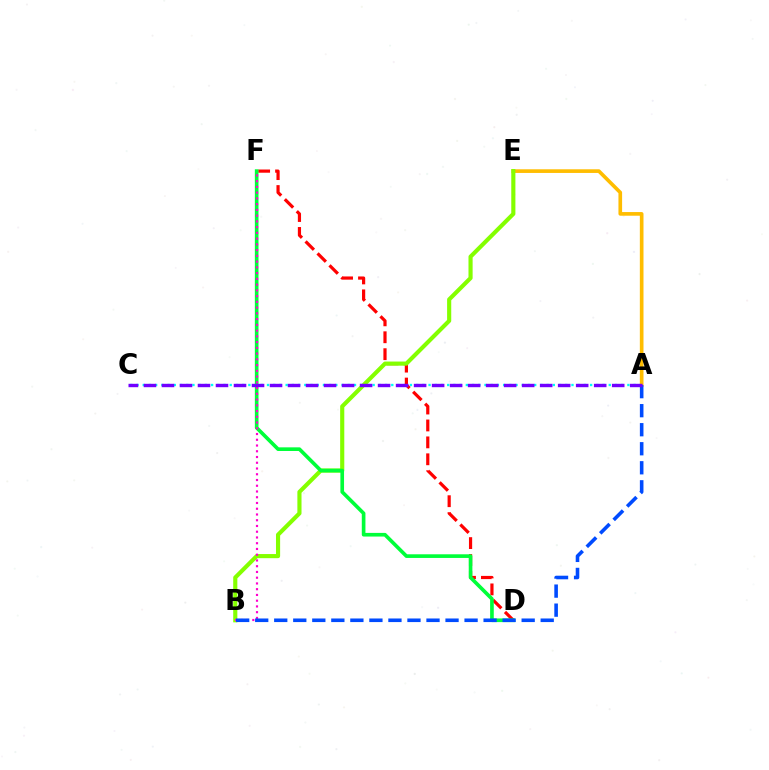{('A', 'C'): [{'color': '#00fff6', 'line_style': 'dotted', 'thickness': 1.69}, {'color': '#7200ff', 'line_style': 'dashed', 'thickness': 2.45}], ('A', 'E'): [{'color': '#ffbd00', 'line_style': 'solid', 'thickness': 2.63}], ('D', 'F'): [{'color': '#ff0000', 'line_style': 'dashed', 'thickness': 2.3}, {'color': '#00ff39', 'line_style': 'solid', 'thickness': 2.63}], ('B', 'E'): [{'color': '#84ff00', 'line_style': 'solid', 'thickness': 2.98}], ('B', 'F'): [{'color': '#ff00cf', 'line_style': 'dotted', 'thickness': 1.56}], ('A', 'B'): [{'color': '#004bff', 'line_style': 'dashed', 'thickness': 2.59}]}